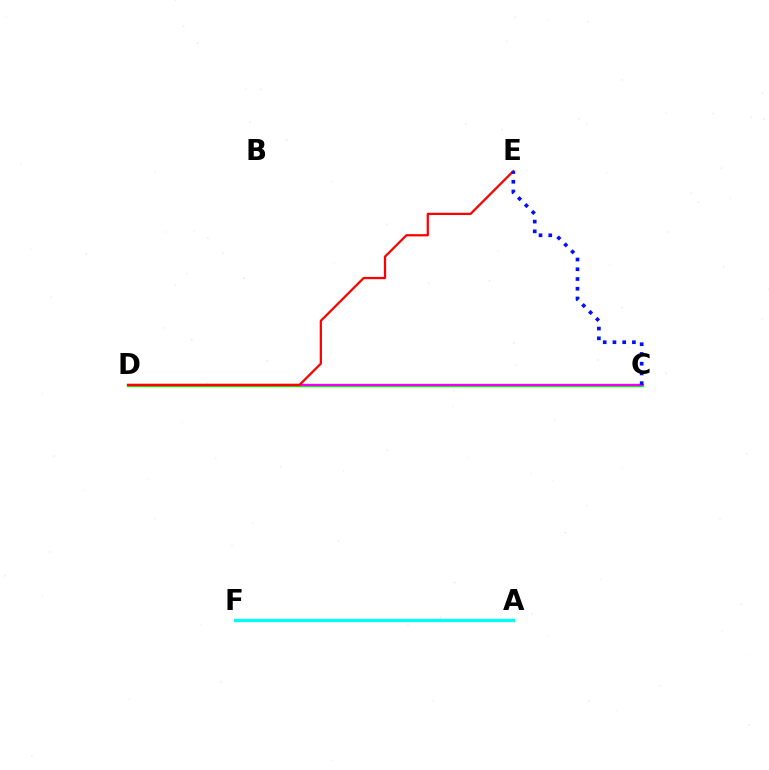{('C', 'D'): [{'color': '#fcf500', 'line_style': 'solid', 'thickness': 2.27}, {'color': '#08ff00', 'line_style': 'solid', 'thickness': 2.38}, {'color': '#ee00ff', 'line_style': 'solid', 'thickness': 1.6}], ('A', 'F'): [{'color': '#00fff6', 'line_style': 'solid', 'thickness': 2.34}], ('D', 'E'): [{'color': '#ff0000', 'line_style': 'solid', 'thickness': 1.62}], ('C', 'E'): [{'color': '#0010ff', 'line_style': 'dotted', 'thickness': 2.65}]}